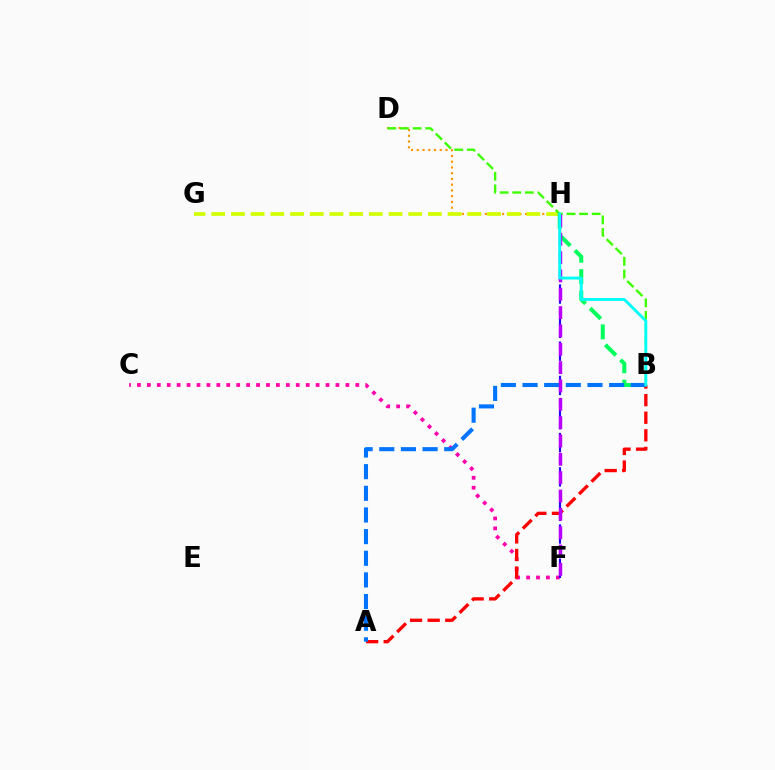{('D', 'H'): [{'color': '#ff9400', 'line_style': 'dotted', 'thickness': 1.56}], ('C', 'F'): [{'color': '#ff00ac', 'line_style': 'dotted', 'thickness': 2.7}], ('G', 'H'): [{'color': '#d1ff00', 'line_style': 'dashed', 'thickness': 2.68}], ('F', 'H'): [{'color': '#2500ff', 'line_style': 'dashed', 'thickness': 1.55}, {'color': '#b900ff', 'line_style': 'dashed', 'thickness': 2.49}], ('B', 'H'): [{'color': '#00ff5c', 'line_style': 'dashed', 'thickness': 2.91}, {'color': '#00fff6', 'line_style': 'solid', 'thickness': 2.08}], ('A', 'B'): [{'color': '#ff0000', 'line_style': 'dashed', 'thickness': 2.39}, {'color': '#0074ff', 'line_style': 'dashed', 'thickness': 2.94}], ('B', 'D'): [{'color': '#3dff00', 'line_style': 'dashed', 'thickness': 1.71}]}